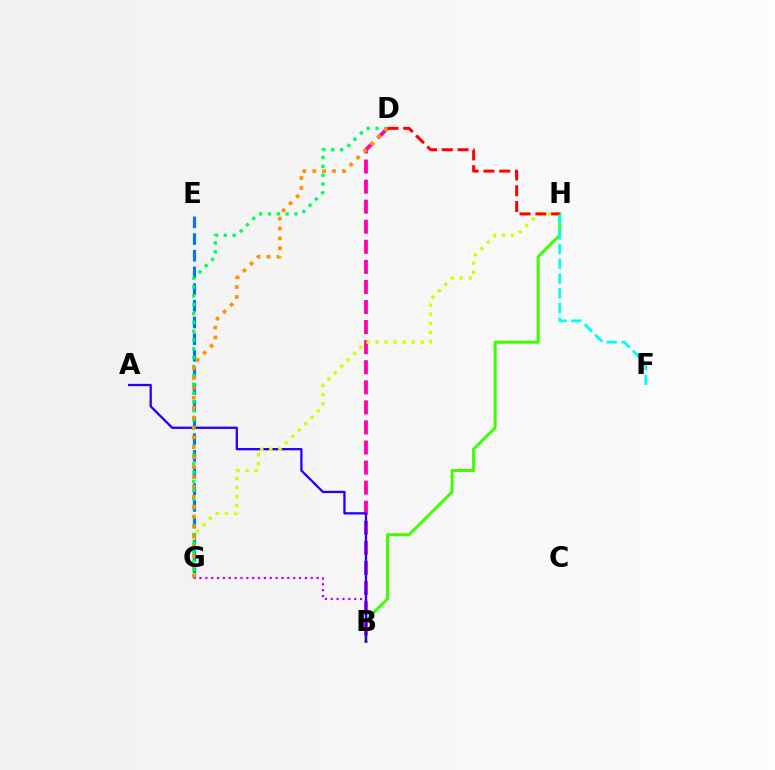{('B', 'H'): [{'color': '#3dff00', 'line_style': 'solid', 'thickness': 2.17}], ('B', 'D'): [{'color': '#ff00ac', 'line_style': 'dashed', 'thickness': 2.73}], ('E', 'G'): [{'color': '#0074ff', 'line_style': 'dashed', 'thickness': 2.27}], ('B', 'G'): [{'color': '#b900ff', 'line_style': 'dotted', 'thickness': 1.59}], ('A', 'B'): [{'color': '#2500ff', 'line_style': 'solid', 'thickness': 1.65}], ('G', 'H'): [{'color': '#d1ff00', 'line_style': 'dotted', 'thickness': 2.46}], ('D', 'G'): [{'color': '#00ff5c', 'line_style': 'dotted', 'thickness': 2.4}, {'color': '#ff9400', 'line_style': 'dotted', 'thickness': 2.69}], ('D', 'H'): [{'color': '#ff0000', 'line_style': 'dashed', 'thickness': 2.14}], ('F', 'H'): [{'color': '#00fff6', 'line_style': 'dashed', 'thickness': 2.0}]}